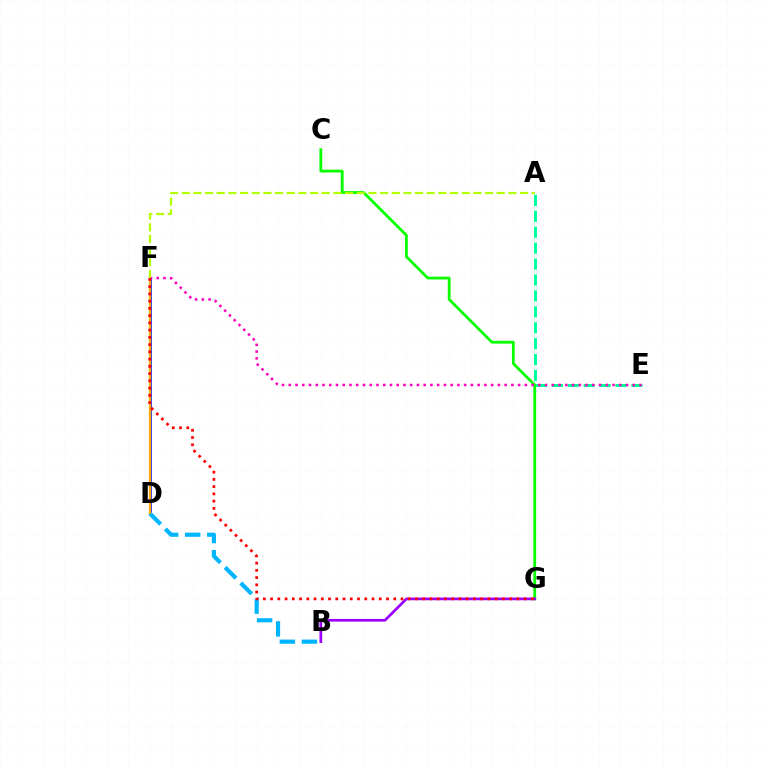{('C', 'G'): [{'color': '#08ff00', 'line_style': 'solid', 'thickness': 2.02}], ('B', 'G'): [{'color': '#9b00ff', 'line_style': 'solid', 'thickness': 1.94}], ('D', 'F'): [{'color': '#0010ff', 'line_style': 'solid', 'thickness': 1.89}, {'color': '#ffa500', 'line_style': 'solid', 'thickness': 1.63}], ('B', 'D'): [{'color': '#00b5ff', 'line_style': 'dashed', 'thickness': 3.0}], ('A', 'E'): [{'color': '#00ff9d', 'line_style': 'dashed', 'thickness': 2.16}], ('E', 'F'): [{'color': '#ff00bd', 'line_style': 'dotted', 'thickness': 1.83}], ('F', 'G'): [{'color': '#ff0000', 'line_style': 'dotted', 'thickness': 1.97}], ('A', 'F'): [{'color': '#b3ff00', 'line_style': 'dashed', 'thickness': 1.58}]}